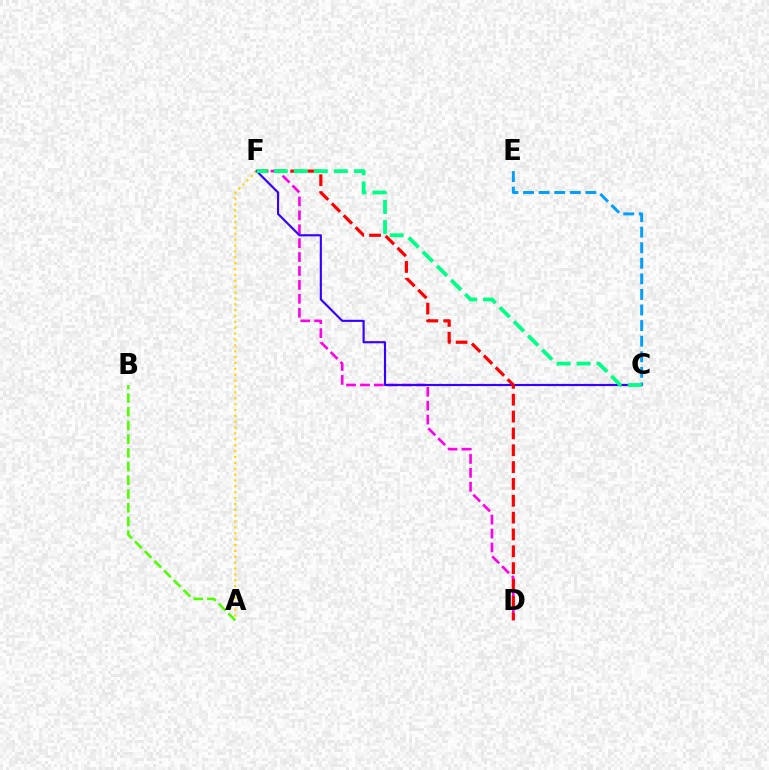{('A', 'F'): [{'color': '#ffd500', 'line_style': 'dotted', 'thickness': 1.6}], ('D', 'F'): [{'color': '#ff00ed', 'line_style': 'dashed', 'thickness': 1.89}, {'color': '#ff0000', 'line_style': 'dashed', 'thickness': 2.29}], ('C', 'F'): [{'color': '#3700ff', 'line_style': 'solid', 'thickness': 1.55}, {'color': '#00ff86', 'line_style': 'dashed', 'thickness': 2.72}], ('C', 'E'): [{'color': '#009eff', 'line_style': 'dashed', 'thickness': 2.12}], ('A', 'B'): [{'color': '#4fff00', 'line_style': 'dashed', 'thickness': 1.86}]}